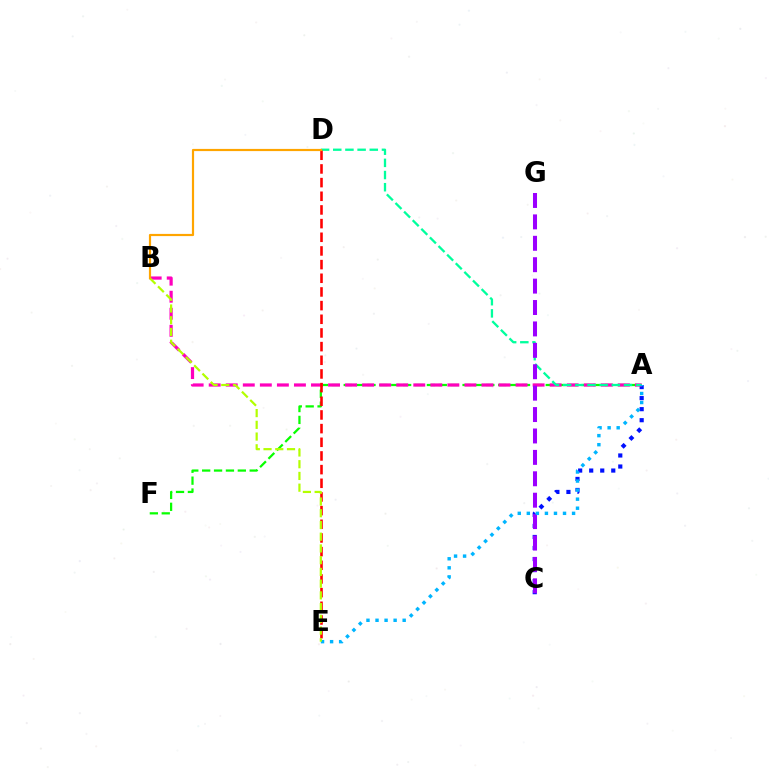{('A', 'F'): [{'color': '#08ff00', 'line_style': 'dashed', 'thickness': 1.61}], ('A', 'C'): [{'color': '#0010ff', 'line_style': 'dotted', 'thickness': 3.0}], ('A', 'B'): [{'color': '#ff00bd', 'line_style': 'dashed', 'thickness': 2.32}], ('A', 'D'): [{'color': '#00ff9d', 'line_style': 'dashed', 'thickness': 1.65}], ('C', 'G'): [{'color': '#9b00ff', 'line_style': 'dashed', 'thickness': 2.91}], ('D', 'E'): [{'color': '#ff0000', 'line_style': 'dashed', 'thickness': 1.86}], ('A', 'E'): [{'color': '#00b5ff', 'line_style': 'dotted', 'thickness': 2.46}], ('B', 'E'): [{'color': '#b3ff00', 'line_style': 'dashed', 'thickness': 1.59}], ('B', 'D'): [{'color': '#ffa500', 'line_style': 'solid', 'thickness': 1.58}]}